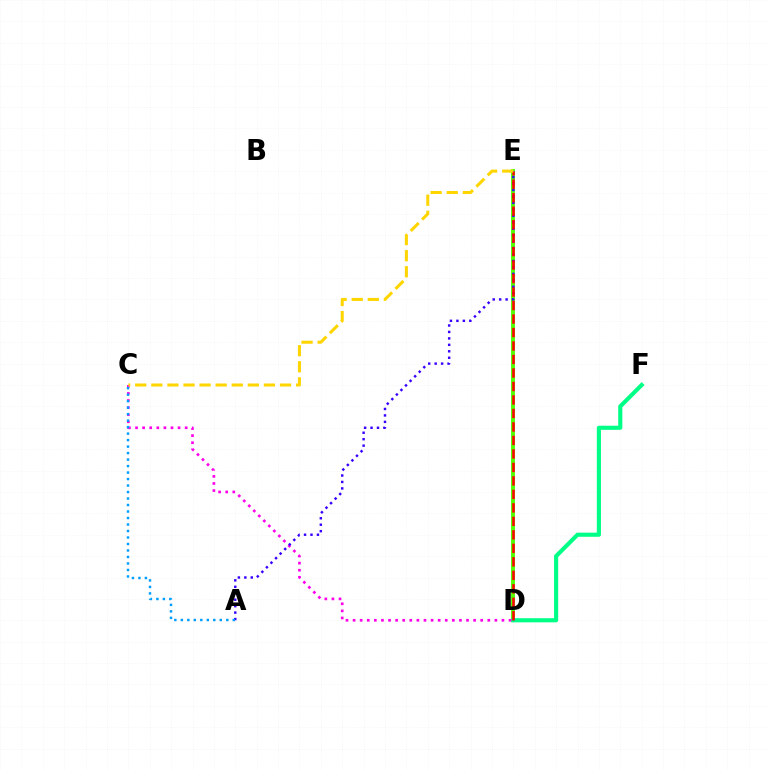{('D', 'E'): [{'color': '#4fff00', 'line_style': 'solid', 'thickness': 2.79}, {'color': '#ff0000', 'line_style': 'dashed', 'thickness': 1.83}], ('D', 'F'): [{'color': '#00ff86', 'line_style': 'solid', 'thickness': 2.97}], ('C', 'D'): [{'color': '#ff00ed', 'line_style': 'dotted', 'thickness': 1.93}], ('A', 'E'): [{'color': '#3700ff', 'line_style': 'dotted', 'thickness': 1.75}], ('C', 'E'): [{'color': '#ffd500', 'line_style': 'dashed', 'thickness': 2.18}], ('A', 'C'): [{'color': '#009eff', 'line_style': 'dotted', 'thickness': 1.76}]}